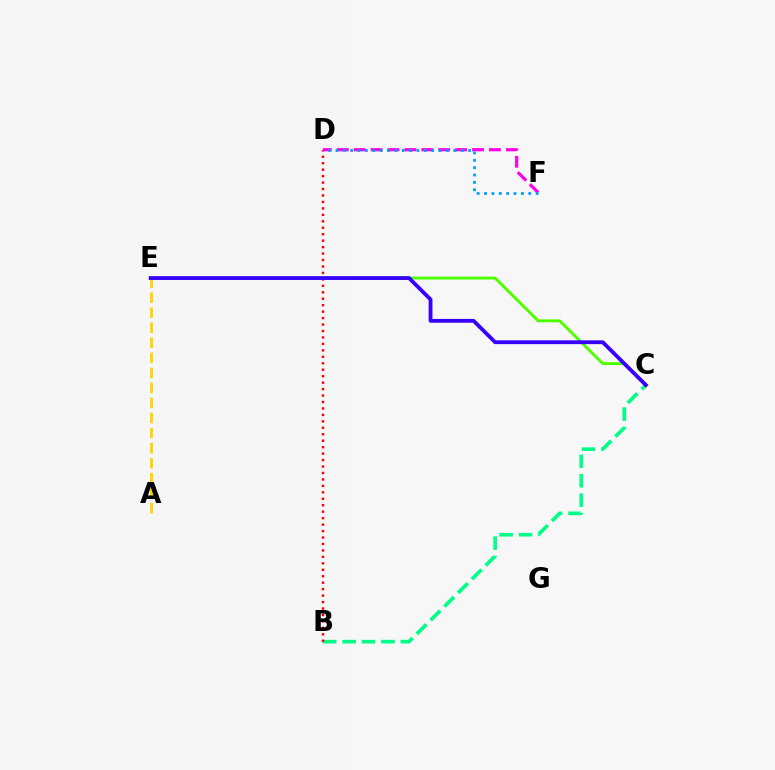{('B', 'C'): [{'color': '#00ff86', 'line_style': 'dashed', 'thickness': 2.64}], ('B', 'D'): [{'color': '#ff0000', 'line_style': 'dotted', 'thickness': 1.75}], ('A', 'E'): [{'color': '#ffd500', 'line_style': 'dashed', 'thickness': 2.04}], ('D', 'F'): [{'color': '#ff00ed', 'line_style': 'dashed', 'thickness': 2.3}, {'color': '#009eff', 'line_style': 'dotted', 'thickness': 2.0}], ('C', 'E'): [{'color': '#4fff00', 'line_style': 'solid', 'thickness': 2.11}, {'color': '#3700ff', 'line_style': 'solid', 'thickness': 2.74}]}